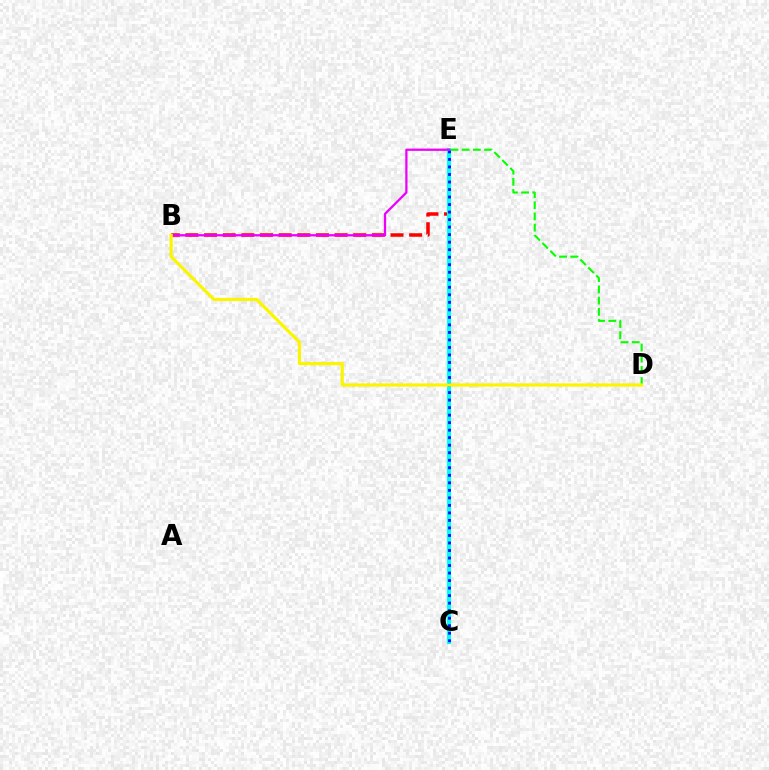{('B', 'E'): [{'color': '#ff0000', 'line_style': 'dashed', 'thickness': 2.53}, {'color': '#ee00ff', 'line_style': 'solid', 'thickness': 1.64}], ('C', 'E'): [{'color': '#00fff6', 'line_style': 'solid', 'thickness': 2.94}, {'color': '#0010ff', 'line_style': 'dotted', 'thickness': 2.04}], ('D', 'E'): [{'color': '#08ff00', 'line_style': 'dashed', 'thickness': 1.52}], ('B', 'D'): [{'color': '#fcf500', 'line_style': 'solid', 'thickness': 2.29}]}